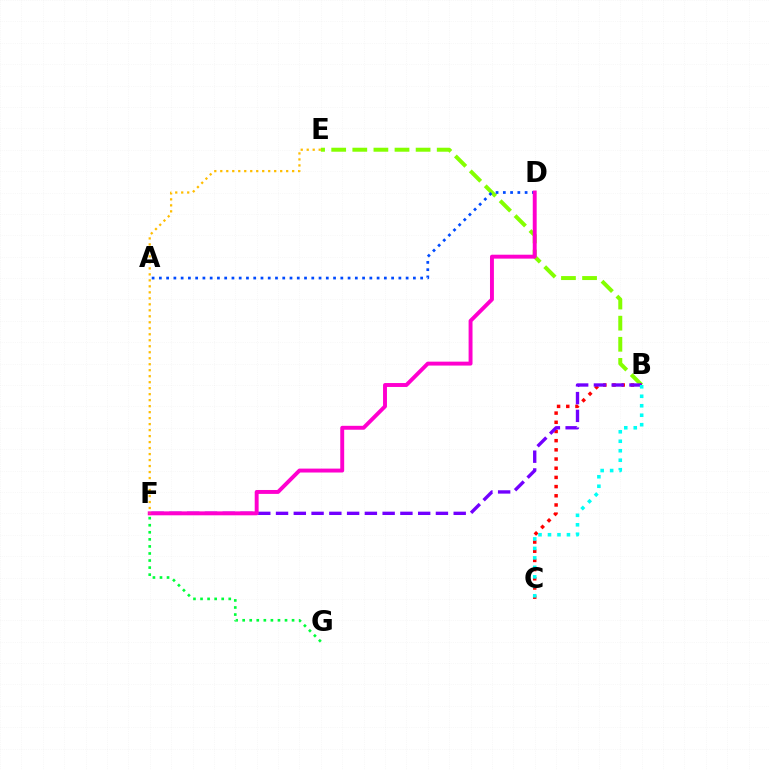{('B', 'E'): [{'color': '#84ff00', 'line_style': 'dashed', 'thickness': 2.87}], ('F', 'G'): [{'color': '#00ff39', 'line_style': 'dotted', 'thickness': 1.92}], ('B', 'C'): [{'color': '#ff0000', 'line_style': 'dotted', 'thickness': 2.5}, {'color': '#00fff6', 'line_style': 'dotted', 'thickness': 2.58}], ('B', 'F'): [{'color': '#7200ff', 'line_style': 'dashed', 'thickness': 2.41}], ('A', 'D'): [{'color': '#004bff', 'line_style': 'dotted', 'thickness': 1.97}], ('D', 'F'): [{'color': '#ff00cf', 'line_style': 'solid', 'thickness': 2.82}], ('E', 'F'): [{'color': '#ffbd00', 'line_style': 'dotted', 'thickness': 1.63}]}